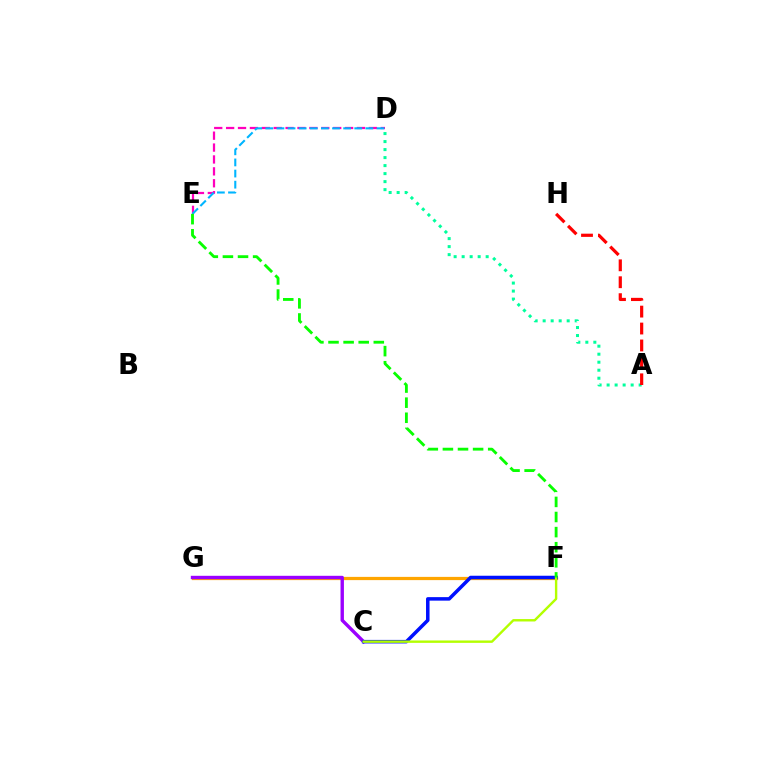{('D', 'E'): [{'color': '#ff00bd', 'line_style': 'dashed', 'thickness': 1.62}, {'color': '#00b5ff', 'line_style': 'dashed', 'thickness': 1.51}], ('F', 'G'): [{'color': '#ffa500', 'line_style': 'solid', 'thickness': 2.33}], ('C', 'G'): [{'color': '#9b00ff', 'line_style': 'solid', 'thickness': 2.44}], ('A', 'D'): [{'color': '#00ff9d', 'line_style': 'dotted', 'thickness': 2.18}], ('C', 'F'): [{'color': '#0010ff', 'line_style': 'solid', 'thickness': 2.53}, {'color': '#b3ff00', 'line_style': 'solid', 'thickness': 1.73}], ('A', 'H'): [{'color': '#ff0000', 'line_style': 'dashed', 'thickness': 2.3}], ('E', 'F'): [{'color': '#08ff00', 'line_style': 'dashed', 'thickness': 2.05}]}